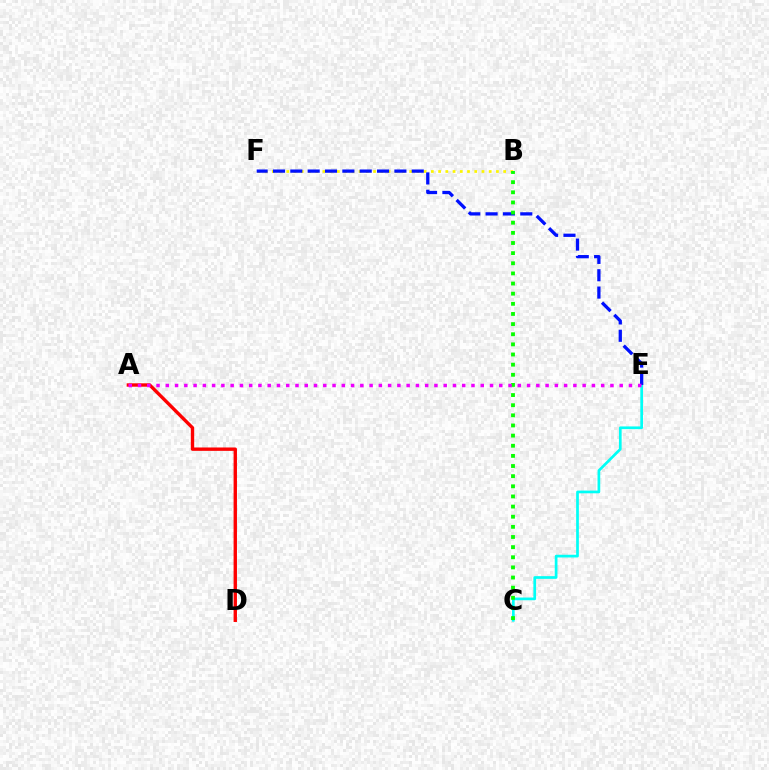{('C', 'E'): [{'color': '#00fff6', 'line_style': 'solid', 'thickness': 1.95}], ('A', 'D'): [{'color': '#ff0000', 'line_style': 'solid', 'thickness': 2.43}], ('B', 'F'): [{'color': '#fcf500', 'line_style': 'dotted', 'thickness': 1.96}], ('E', 'F'): [{'color': '#0010ff', 'line_style': 'dashed', 'thickness': 2.36}], ('B', 'C'): [{'color': '#08ff00', 'line_style': 'dotted', 'thickness': 2.75}], ('A', 'E'): [{'color': '#ee00ff', 'line_style': 'dotted', 'thickness': 2.52}]}